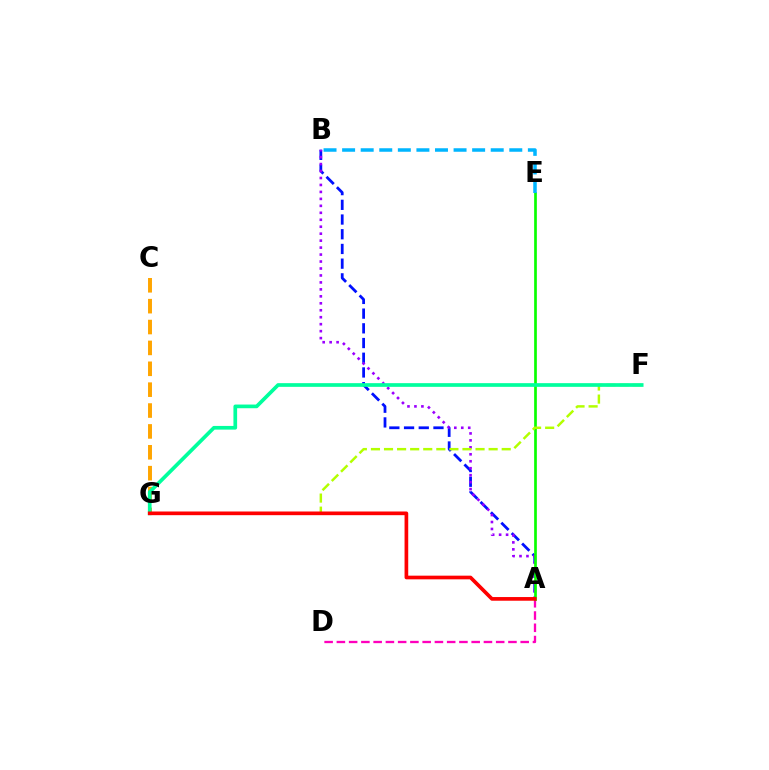{('A', 'B'): [{'color': '#0010ff', 'line_style': 'dashed', 'thickness': 2.0}, {'color': '#9b00ff', 'line_style': 'dotted', 'thickness': 1.89}], ('C', 'G'): [{'color': '#ffa500', 'line_style': 'dashed', 'thickness': 2.84}], ('A', 'D'): [{'color': '#ff00bd', 'line_style': 'dashed', 'thickness': 1.66}], ('A', 'E'): [{'color': '#08ff00', 'line_style': 'solid', 'thickness': 1.93}], ('B', 'E'): [{'color': '#00b5ff', 'line_style': 'dashed', 'thickness': 2.52}], ('F', 'G'): [{'color': '#b3ff00', 'line_style': 'dashed', 'thickness': 1.78}, {'color': '#00ff9d', 'line_style': 'solid', 'thickness': 2.65}], ('A', 'G'): [{'color': '#ff0000', 'line_style': 'solid', 'thickness': 2.65}]}